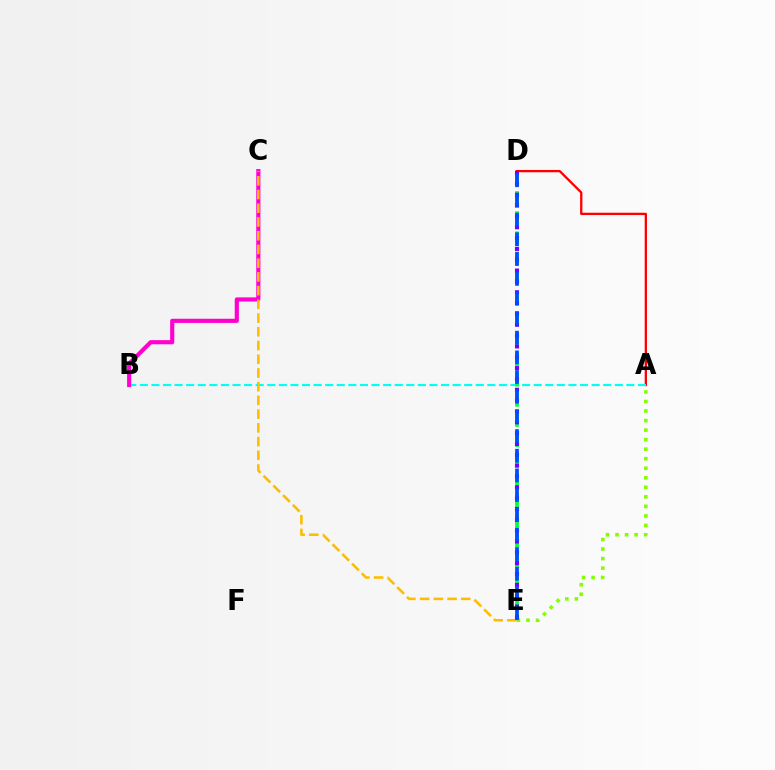{('A', 'D'): [{'color': '#ff0000', 'line_style': 'solid', 'thickness': 1.66}], ('A', 'B'): [{'color': '#00fff6', 'line_style': 'dashed', 'thickness': 1.57}], ('D', 'E'): [{'color': '#00ff39', 'line_style': 'dashed', 'thickness': 2.74}, {'color': '#7200ff', 'line_style': 'dotted', 'thickness': 2.94}, {'color': '#004bff', 'line_style': 'dashed', 'thickness': 2.67}], ('B', 'C'): [{'color': '#ff00cf', 'line_style': 'solid', 'thickness': 2.98}], ('C', 'E'): [{'color': '#ffbd00', 'line_style': 'dashed', 'thickness': 1.86}], ('A', 'E'): [{'color': '#84ff00', 'line_style': 'dotted', 'thickness': 2.59}]}